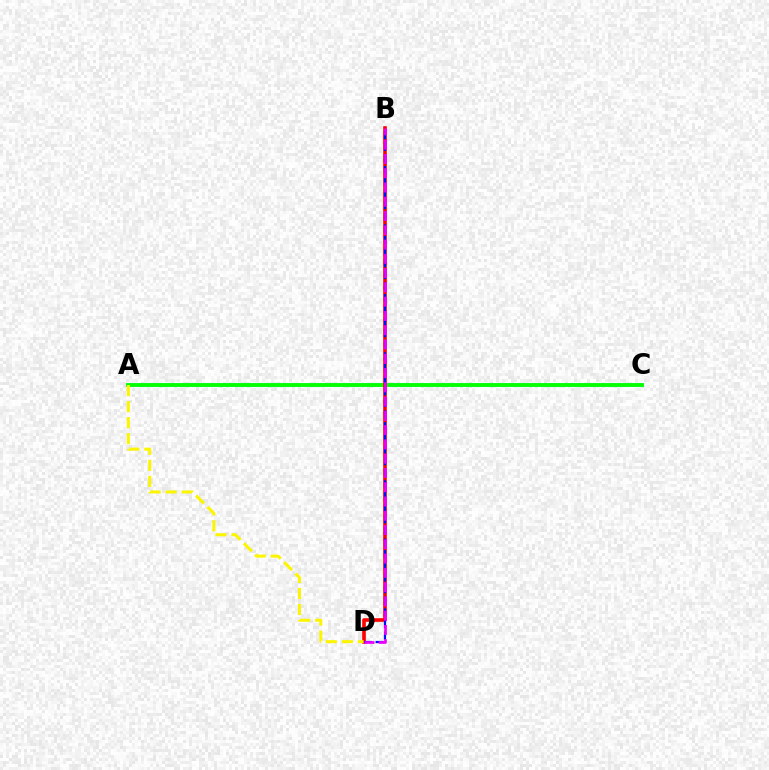{('A', 'C'): [{'color': '#00fff6', 'line_style': 'solid', 'thickness': 2.69}, {'color': '#08ff00', 'line_style': 'solid', 'thickness': 2.72}], ('B', 'D'): [{'color': '#ff0000', 'line_style': 'solid', 'thickness': 2.6}, {'color': '#0010ff', 'line_style': 'dashed', 'thickness': 1.58}, {'color': '#ee00ff', 'line_style': 'dashed', 'thickness': 1.94}], ('A', 'D'): [{'color': '#fcf500', 'line_style': 'dashed', 'thickness': 2.18}]}